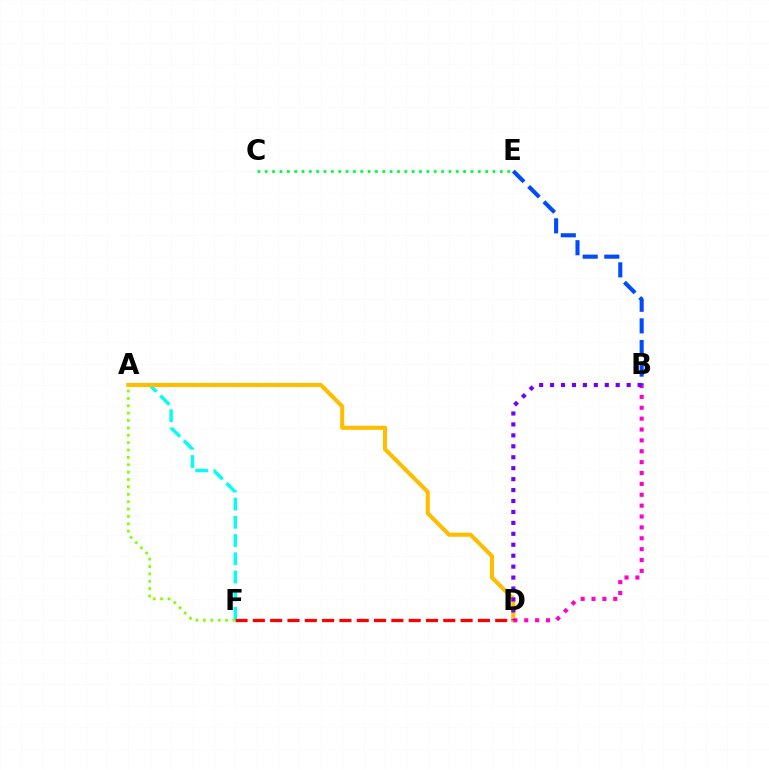{('A', 'F'): [{'color': '#00fff6', 'line_style': 'dashed', 'thickness': 2.47}, {'color': '#84ff00', 'line_style': 'dotted', 'thickness': 2.0}], ('B', 'E'): [{'color': '#004bff', 'line_style': 'dashed', 'thickness': 2.94}], ('D', 'F'): [{'color': '#ff0000', 'line_style': 'dashed', 'thickness': 2.35}], ('A', 'D'): [{'color': '#ffbd00', 'line_style': 'solid', 'thickness': 2.95}], ('B', 'D'): [{'color': '#ff00cf', 'line_style': 'dotted', 'thickness': 2.95}, {'color': '#7200ff', 'line_style': 'dotted', 'thickness': 2.97}], ('C', 'E'): [{'color': '#00ff39', 'line_style': 'dotted', 'thickness': 2.0}]}